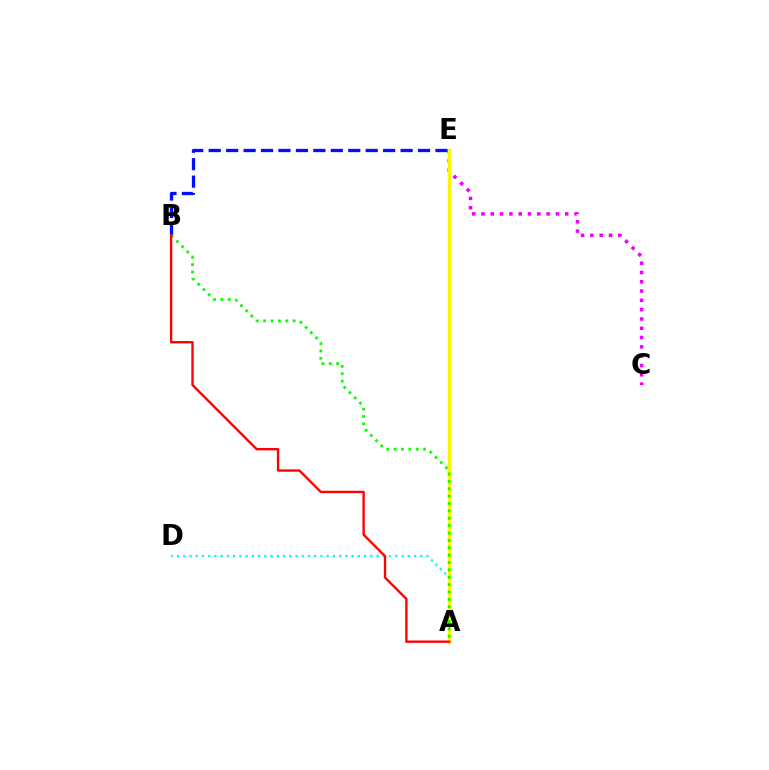{('C', 'E'): [{'color': '#ee00ff', 'line_style': 'dotted', 'thickness': 2.53}], ('A', 'D'): [{'color': '#00fff6', 'line_style': 'dotted', 'thickness': 1.69}], ('B', 'E'): [{'color': '#0010ff', 'line_style': 'dashed', 'thickness': 2.37}], ('A', 'E'): [{'color': '#fcf500', 'line_style': 'solid', 'thickness': 2.41}], ('A', 'B'): [{'color': '#08ff00', 'line_style': 'dotted', 'thickness': 2.0}, {'color': '#ff0000', 'line_style': 'solid', 'thickness': 1.7}]}